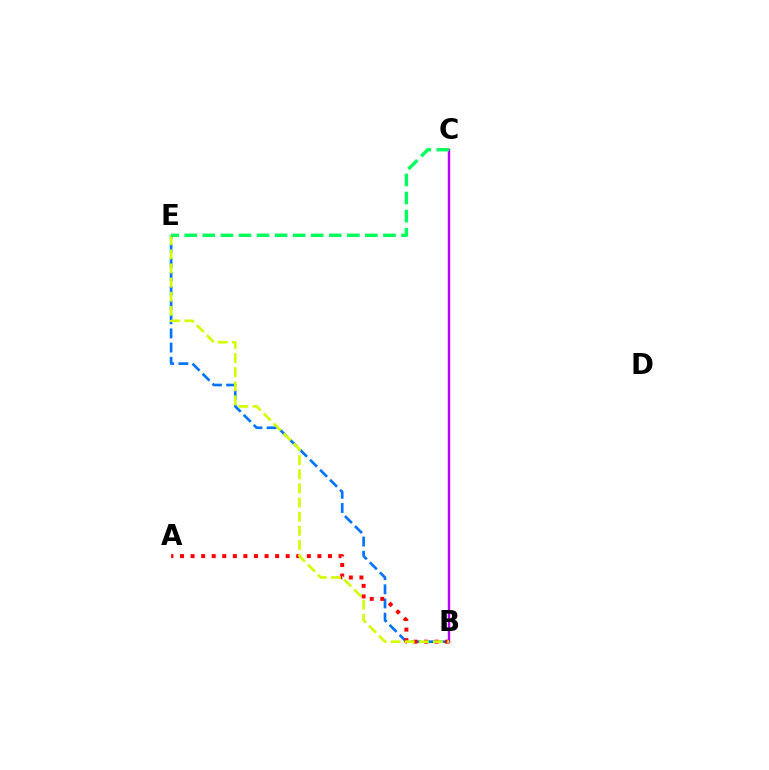{('B', 'C'): [{'color': '#b900ff', 'line_style': 'solid', 'thickness': 1.75}], ('B', 'E'): [{'color': '#0074ff', 'line_style': 'dashed', 'thickness': 1.92}, {'color': '#d1ff00', 'line_style': 'dashed', 'thickness': 1.92}], ('A', 'B'): [{'color': '#ff0000', 'line_style': 'dotted', 'thickness': 2.87}], ('C', 'E'): [{'color': '#00ff5c', 'line_style': 'dashed', 'thickness': 2.45}]}